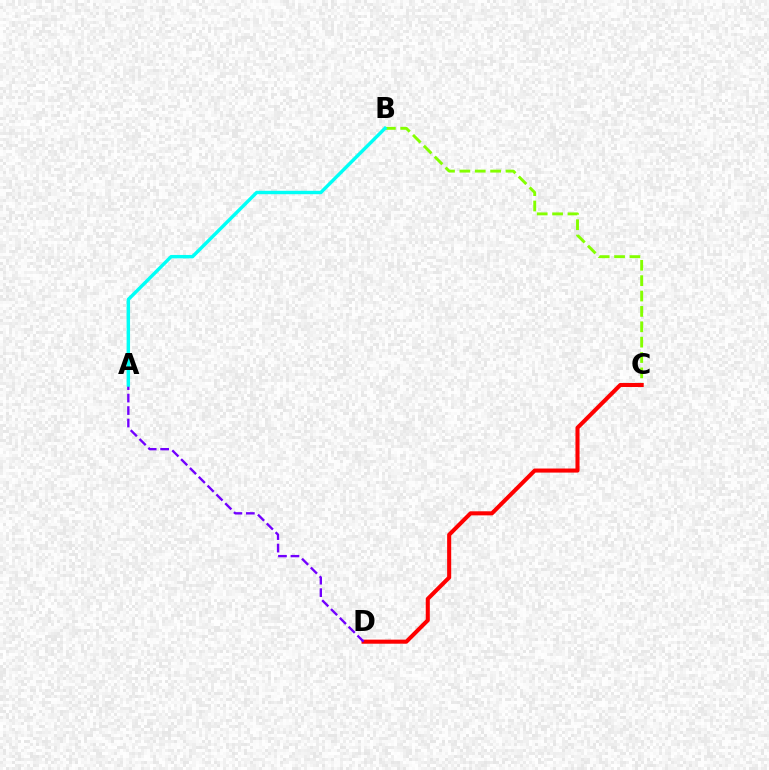{('B', 'C'): [{'color': '#84ff00', 'line_style': 'dashed', 'thickness': 2.09}], ('C', 'D'): [{'color': '#ff0000', 'line_style': 'solid', 'thickness': 2.92}], ('A', 'D'): [{'color': '#7200ff', 'line_style': 'dashed', 'thickness': 1.69}], ('A', 'B'): [{'color': '#00fff6', 'line_style': 'solid', 'thickness': 2.46}]}